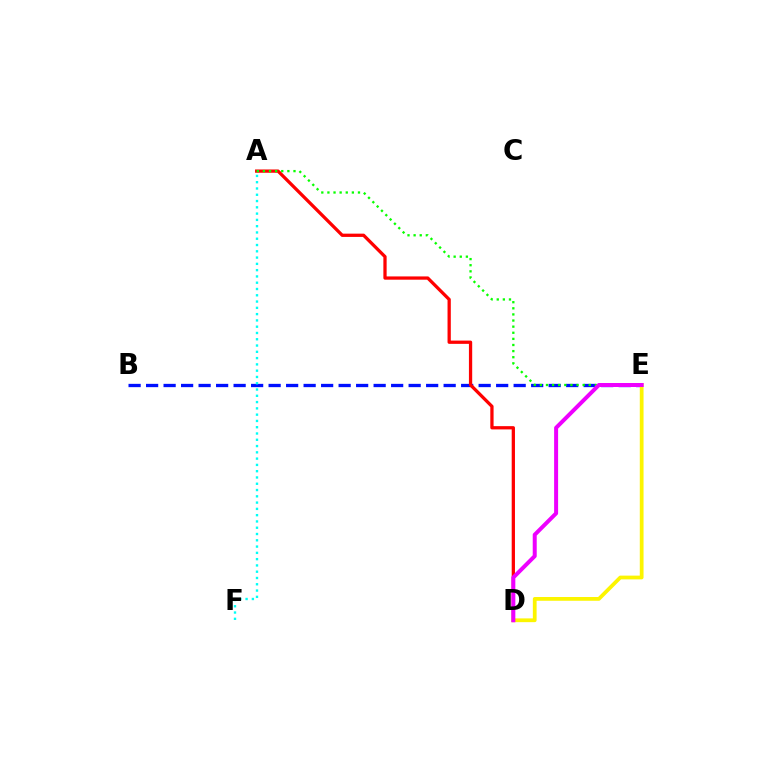{('B', 'E'): [{'color': '#0010ff', 'line_style': 'dashed', 'thickness': 2.38}], ('A', 'D'): [{'color': '#ff0000', 'line_style': 'solid', 'thickness': 2.35}], ('A', 'E'): [{'color': '#08ff00', 'line_style': 'dotted', 'thickness': 1.66}], ('A', 'F'): [{'color': '#00fff6', 'line_style': 'dotted', 'thickness': 1.71}], ('D', 'E'): [{'color': '#fcf500', 'line_style': 'solid', 'thickness': 2.71}, {'color': '#ee00ff', 'line_style': 'solid', 'thickness': 2.87}]}